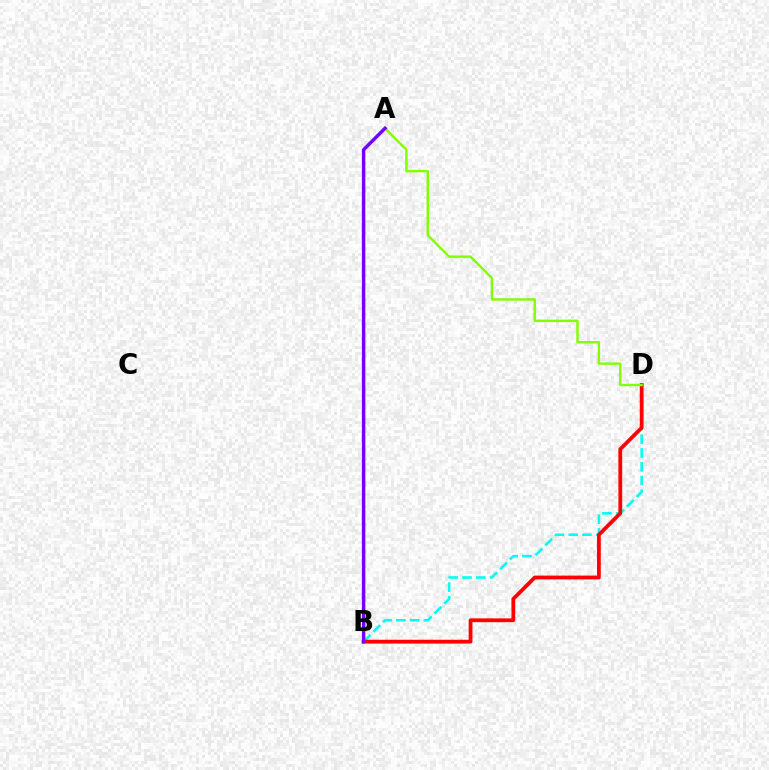{('B', 'D'): [{'color': '#00fff6', 'line_style': 'dashed', 'thickness': 1.87}, {'color': '#ff0000', 'line_style': 'solid', 'thickness': 2.73}], ('A', 'D'): [{'color': '#84ff00', 'line_style': 'solid', 'thickness': 1.75}], ('A', 'B'): [{'color': '#7200ff', 'line_style': 'solid', 'thickness': 2.48}]}